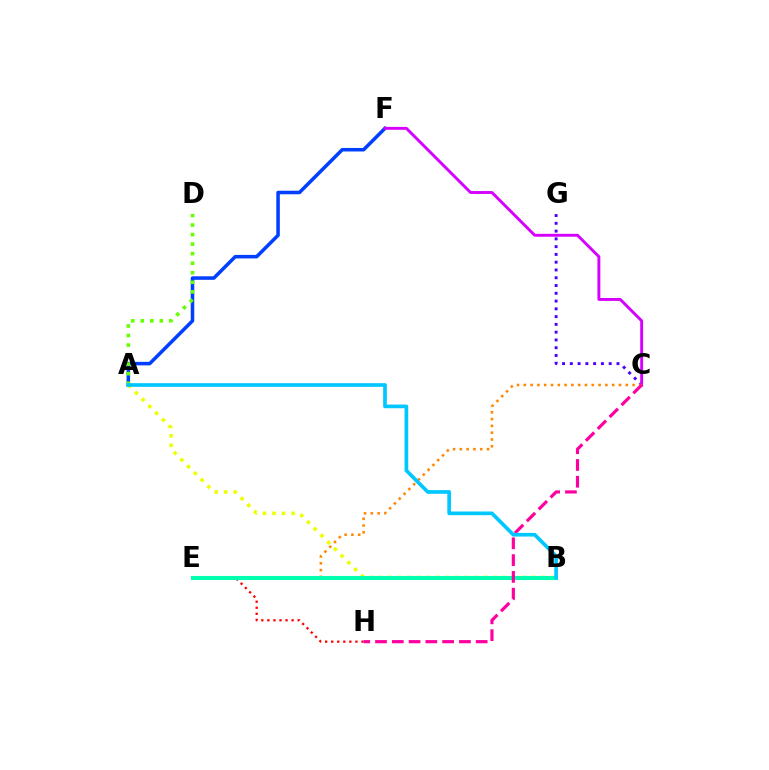{('C', 'G'): [{'color': '#4f00ff', 'line_style': 'dotted', 'thickness': 2.11}], ('A', 'F'): [{'color': '#003fff', 'line_style': 'solid', 'thickness': 2.53}], ('B', 'E'): [{'color': '#00ff27', 'line_style': 'dashed', 'thickness': 1.86}, {'color': '#00ffaf', 'line_style': 'solid', 'thickness': 2.94}], ('C', 'F'): [{'color': '#d600ff', 'line_style': 'solid', 'thickness': 2.09}], ('A', 'B'): [{'color': '#eeff00', 'line_style': 'dotted', 'thickness': 2.59}, {'color': '#00c7ff', 'line_style': 'solid', 'thickness': 2.65}], ('E', 'H'): [{'color': '#ff0000', 'line_style': 'dotted', 'thickness': 1.65}], ('C', 'E'): [{'color': '#ff8800', 'line_style': 'dotted', 'thickness': 1.85}], ('A', 'D'): [{'color': '#66ff00', 'line_style': 'dotted', 'thickness': 2.59}], ('C', 'H'): [{'color': '#ff00a0', 'line_style': 'dashed', 'thickness': 2.28}]}